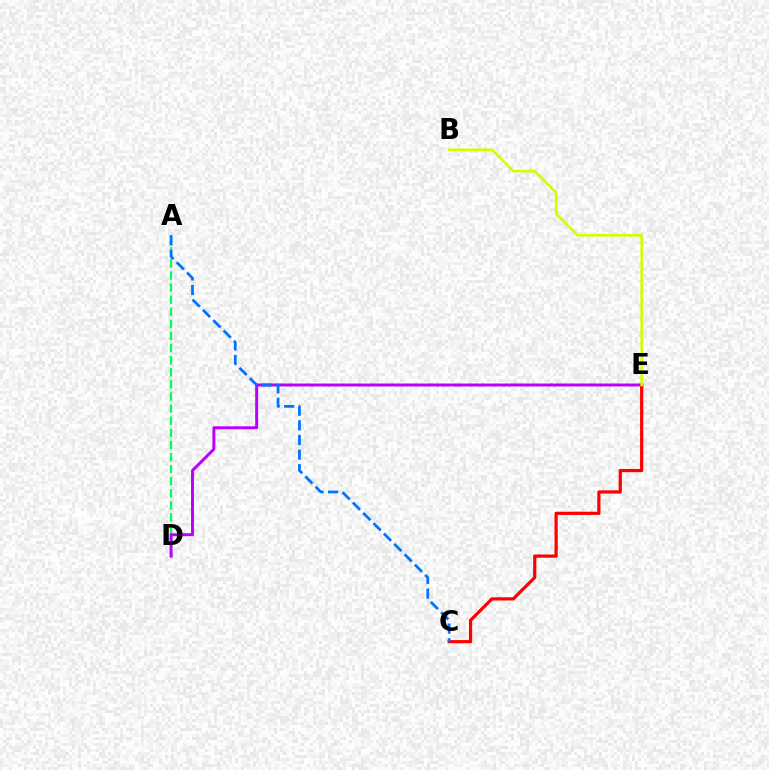{('A', 'D'): [{'color': '#00ff5c', 'line_style': 'dashed', 'thickness': 1.64}], ('D', 'E'): [{'color': '#b900ff', 'line_style': 'solid', 'thickness': 2.14}], ('C', 'E'): [{'color': '#ff0000', 'line_style': 'solid', 'thickness': 2.3}], ('A', 'C'): [{'color': '#0074ff', 'line_style': 'dashed', 'thickness': 1.99}], ('B', 'E'): [{'color': '#d1ff00', 'line_style': 'solid', 'thickness': 1.87}]}